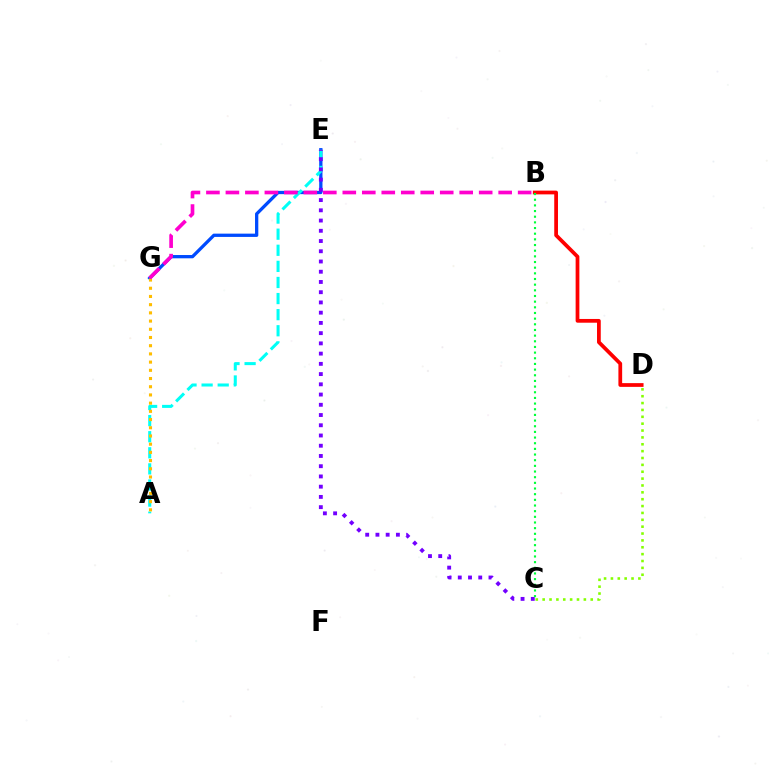{('E', 'G'): [{'color': '#004bff', 'line_style': 'solid', 'thickness': 2.36}], ('A', 'E'): [{'color': '#00fff6', 'line_style': 'dashed', 'thickness': 2.19}], ('C', 'E'): [{'color': '#7200ff', 'line_style': 'dotted', 'thickness': 2.78}], ('A', 'G'): [{'color': '#ffbd00', 'line_style': 'dotted', 'thickness': 2.23}], ('B', 'G'): [{'color': '#ff00cf', 'line_style': 'dashed', 'thickness': 2.65}], ('C', 'D'): [{'color': '#84ff00', 'line_style': 'dotted', 'thickness': 1.87}], ('B', 'D'): [{'color': '#ff0000', 'line_style': 'solid', 'thickness': 2.7}], ('B', 'C'): [{'color': '#00ff39', 'line_style': 'dotted', 'thickness': 1.54}]}